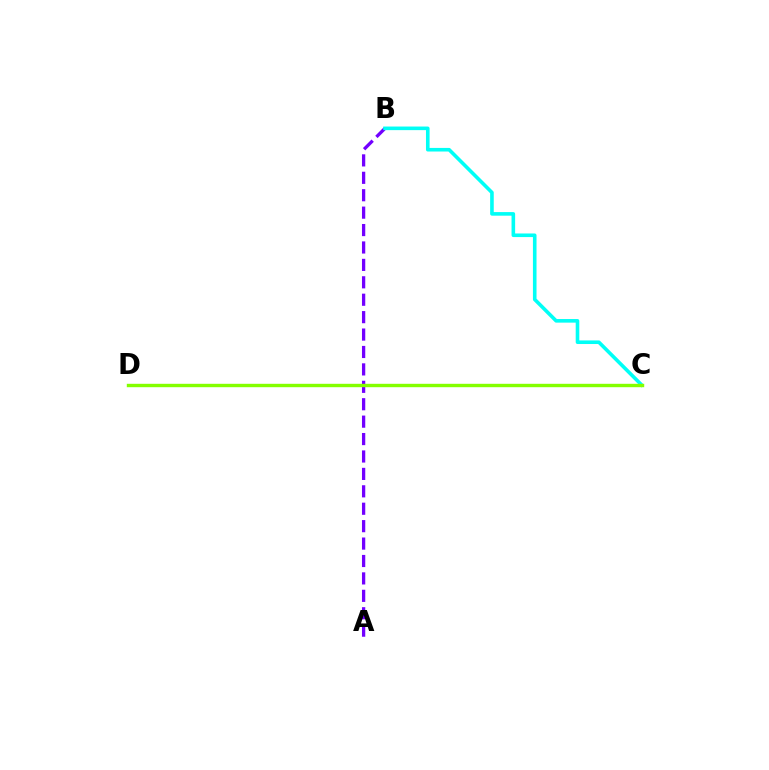{('A', 'B'): [{'color': '#7200ff', 'line_style': 'dashed', 'thickness': 2.37}], ('C', 'D'): [{'color': '#ff0000', 'line_style': 'solid', 'thickness': 2.09}, {'color': '#84ff00', 'line_style': 'solid', 'thickness': 2.45}], ('B', 'C'): [{'color': '#00fff6', 'line_style': 'solid', 'thickness': 2.59}]}